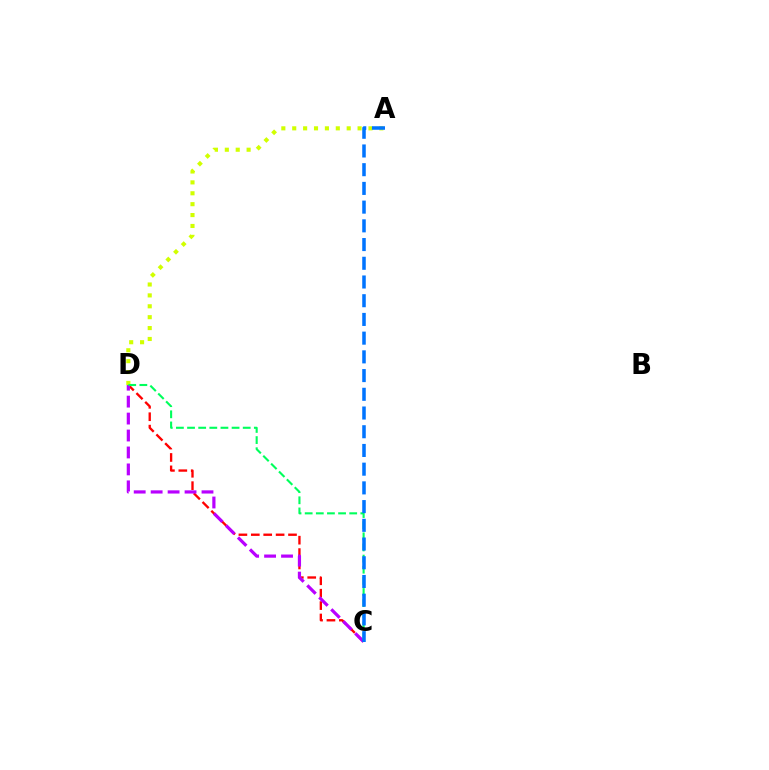{('C', 'D'): [{'color': '#ff0000', 'line_style': 'dashed', 'thickness': 1.68}, {'color': '#b900ff', 'line_style': 'dashed', 'thickness': 2.3}, {'color': '#00ff5c', 'line_style': 'dashed', 'thickness': 1.51}], ('A', 'D'): [{'color': '#d1ff00', 'line_style': 'dotted', 'thickness': 2.96}], ('A', 'C'): [{'color': '#0074ff', 'line_style': 'dashed', 'thickness': 2.54}]}